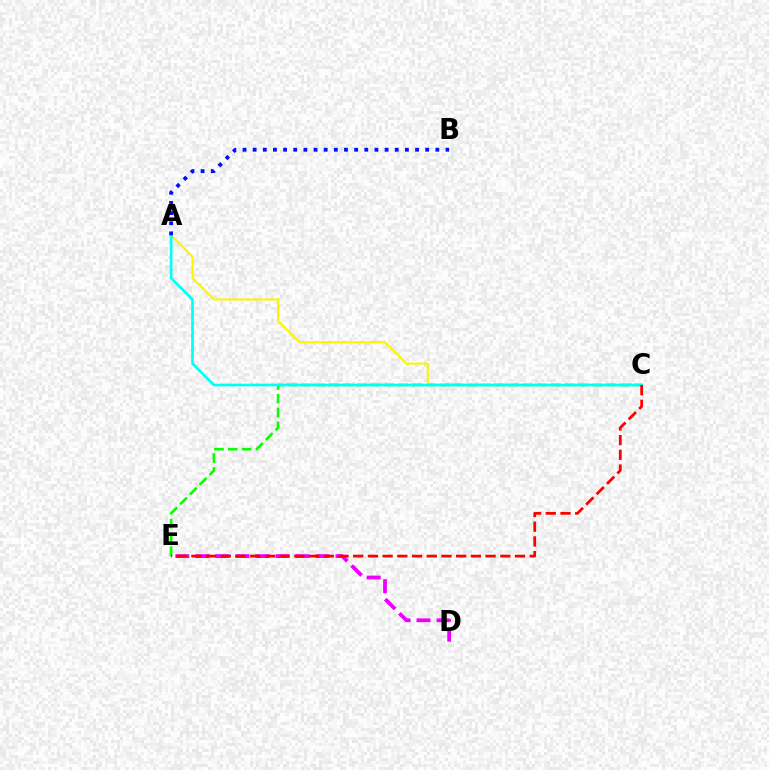{('C', 'E'): [{'color': '#08ff00', 'line_style': 'dashed', 'thickness': 1.88}, {'color': '#ff0000', 'line_style': 'dashed', 'thickness': 2.0}], ('A', 'C'): [{'color': '#fcf500', 'line_style': 'solid', 'thickness': 1.5}, {'color': '#00fff6', 'line_style': 'solid', 'thickness': 1.92}], ('D', 'E'): [{'color': '#ee00ff', 'line_style': 'dashed', 'thickness': 2.72}], ('A', 'B'): [{'color': '#0010ff', 'line_style': 'dotted', 'thickness': 2.76}]}